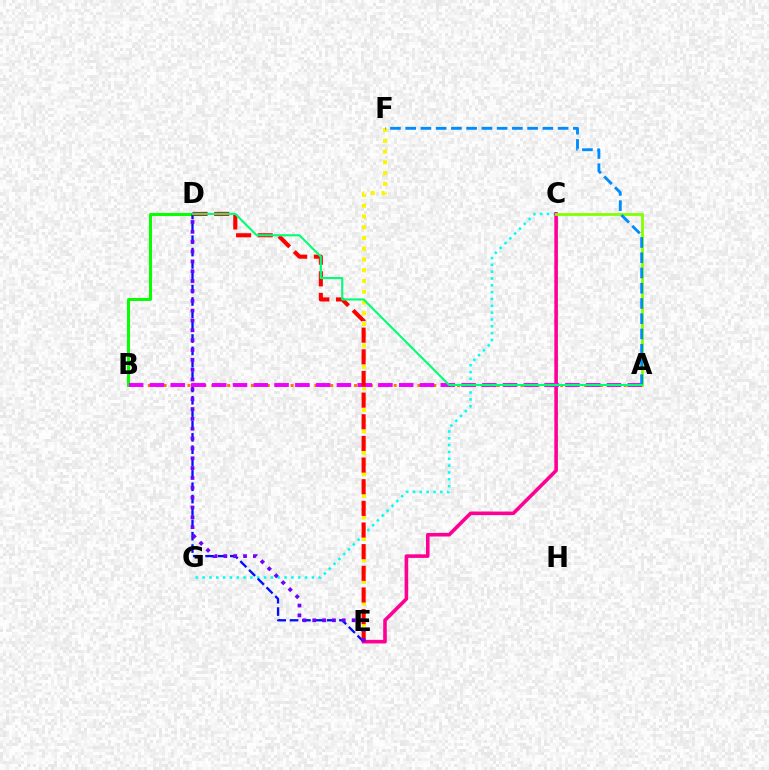{('C', 'G'): [{'color': '#00fff6', 'line_style': 'dotted', 'thickness': 1.86}], ('A', 'B'): [{'color': '#ff7c00', 'line_style': 'dotted', 'thickness': 2.15}, {'color': '#ee00ff', 'line_style': 'dashed', 'thickness': 2.82}], ('C', 'E'): [{'color': '#ff0094', 'line_style': 'solid', 'thickness': 2.59}], ('B', 'D'): [{'color': '#08ff00', 'line_style': 'solid', 'thickness': 2.18}], ('D', 'E'): [{'color': '#0010ff', 'line_style': 'dashed', 'thickness': 1.68}, {'color': '#ff0000', 'line_style': 'dashed', 'thickness': 2.94}, {'color': '#7200ff', 'line_style': 'dotted', 'thickness': 2.68}], ('E', 'F'): [{'color': '#fcf500', 'line_style': 'dotted', 'thickness': 2.92}], ('A', 'C'): [{'color': '#84ff00', 'line_style': 'solid', 'thickness': 2.02}], ('A', 'F'): [{'color': '#008cff', 'line_style': 'dashed', 'thickness': 2.07}], ('A', 'D'): [{'color': '#00ff74', 'line_style': 'solid', 'thickness': 1.53}]}